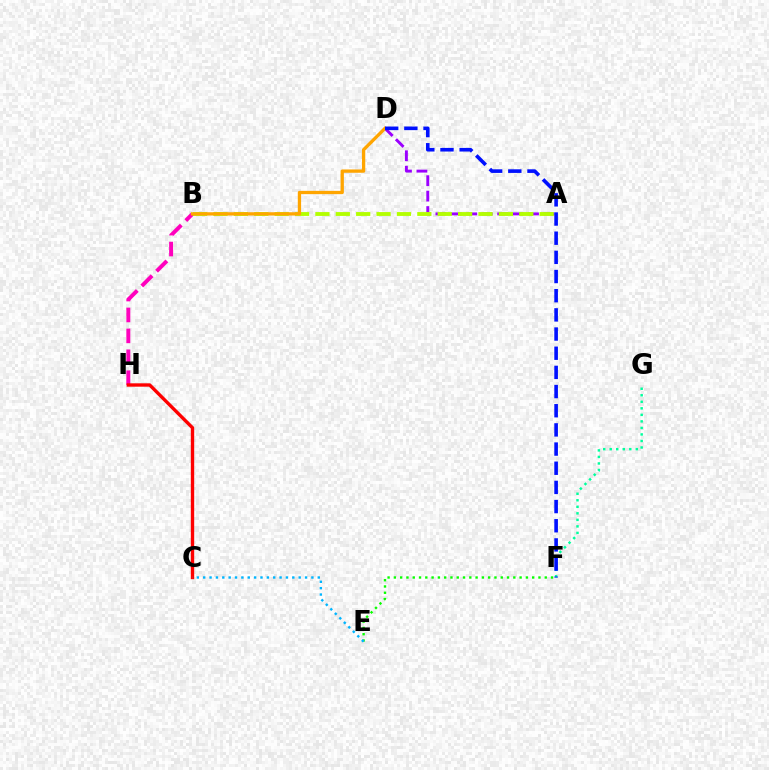{('A', 'D'): [{'color': '#9b00ff', 'line_style': 'dashed', 'thickness': 2.1}], ('B', 'H'): [{'color': '#ff00bd', 'line_style': 'dashed', 'thickness': 2.84}], ('F', 'G'): [{'color': '#00ff9d', 'line_style': 'dotted', 'thickness': 1.77}], ('C', 'H'): [{'color': '#ff0000', 'line_style': 'solid', 'thickness': 2.42}], ('A', 'B'): [{'color': '#b3ff00', 'line_style': 'dashed', 'thickness': 2.77}], ('E', 'F'): [{'color': '#08ff00', 'line_style': 'dotted', 'thickness': 1.71}], ('B', 'D'): [{'color': '#ffa500', 'line_style': 'solid', 'thickness': 2.37}], ('D', 'F'): [{'color': '#0010ff', 'line_style': 'dashed', 'thickness': 2.6}], ('C', 'E'): [{'color': '#00b5ff', 'line_style': 'dotted', 'thickness': 1.73}]}